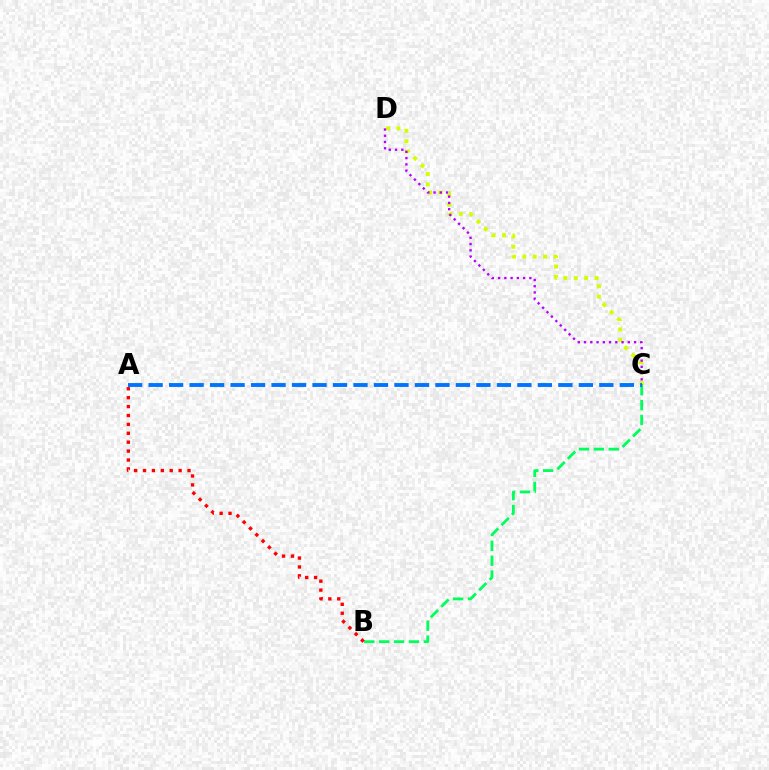{('B', 'C'): [{'color': '#00ff5c', 'line_style': 'dashed', 'thickness': 2.02}], ('C', 'D'): [{'color': '#d1ff00', 'line_style': 'dotted', 'thickness': 2.83}, {'color': '#b900ff', 'line_style': 'dotted', 'thickness': 1.7}], ('A', 'C'): [{'color': '#0074ff', 'line_style': 'dashed', 'thickness': 2.78}], ('A', 'B'): [{'color': '#ff0000', 'line_style': 'dotted', 'thickness': 2.42}]}